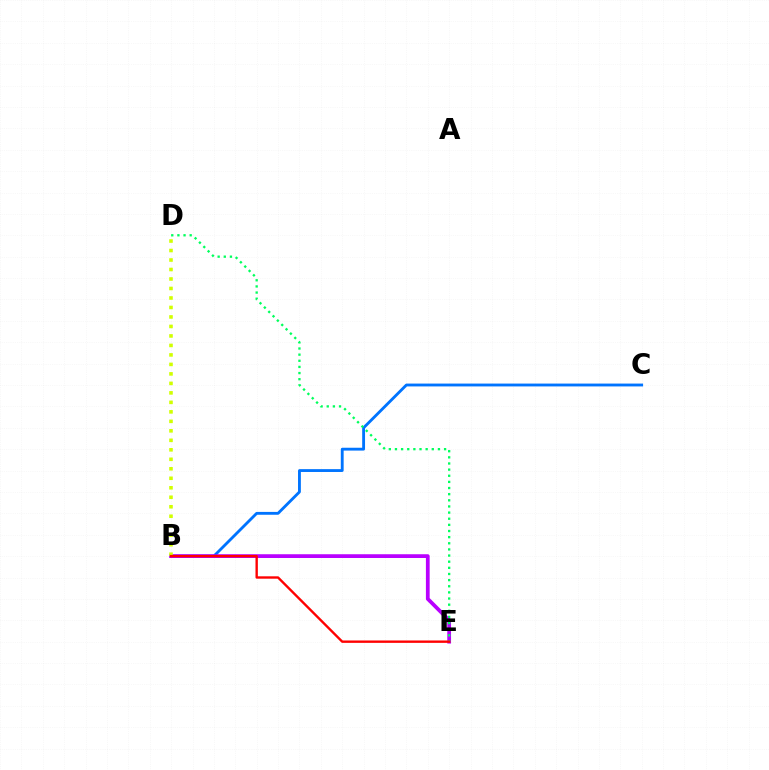{('B', 'C'): [{'color': '#0074ff', 'line_style': 'solid', 'thickness': 2.05}], ('B', 'E'): [{'color': '#b900ff', 'line_style': 'solid', 'thickness': 2.7}, {'color': '#ff0000', 'line_style': 'solid', 'thickness': 1.71}], ('D', 'E'): [{'color': '#00ff5c', 'line_style': 'dotted', 'thickness': 1.67}], ('B', 'D'): [{'color': '#d1ff00', 'line_style': 'dotted', 'thickness': 2.58}]}